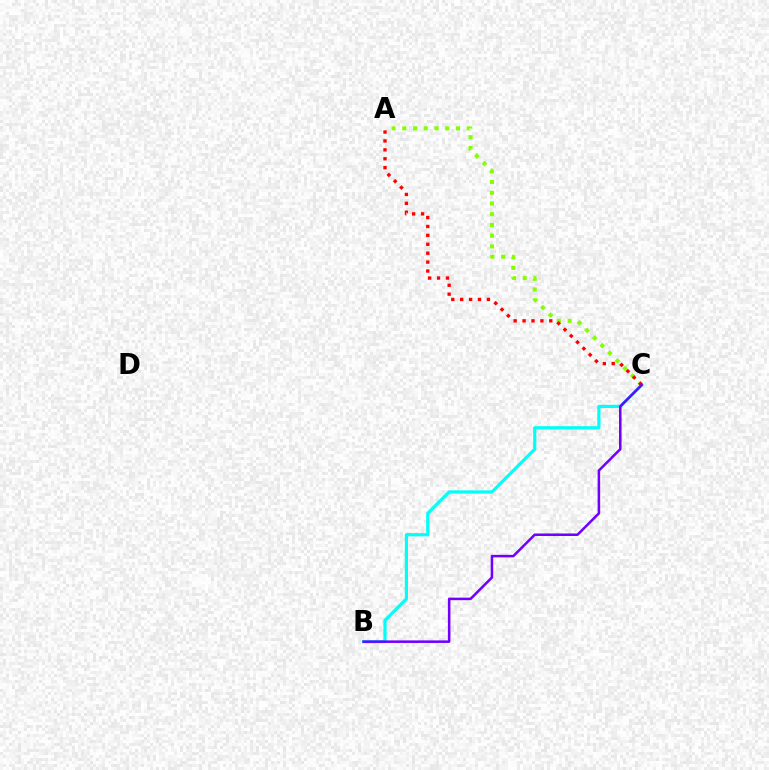{('B', 'C'): [{'color': '#00fff6', 'line_style': 'solid', 'thickness': 2.3}, {'color': '#7200ff', 'line_style': 'solid', 'thickness': 1.83}], ('A', 'C'): [{'color': '#84ff00', 'line_style': 'dotted', 'thickness': 2.92}, {'color': '#ff0000', 'line_style': 'dotted', 'thickness': 2.42}]}